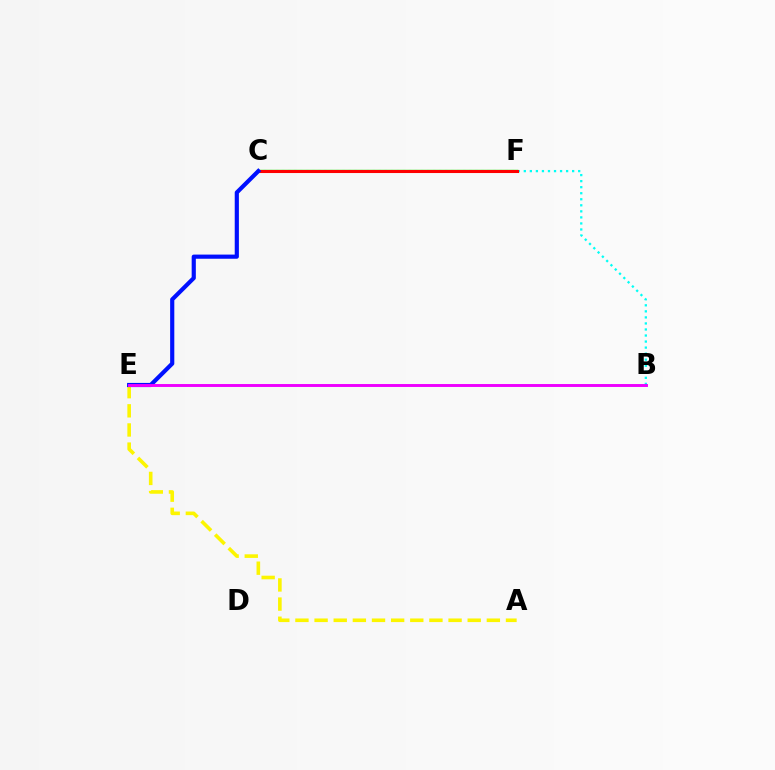{('B', 'C'): [{'color': '#00fff6', 'line_style': 'dotted', 'thickness': 1.64}], ('C', 'F'): [{'color': '#08ff00', 'line_style': 'solid', 'thickness': 1.72}, {'color': '#ff0000', 'line_style': 'solid', 'thickness': 2.21}], ('A', 'E'): [{'color': '#fcf500', 'line_style': 'dashed', 'thickness': 2.6}], ('C', 'E'): [{'color': '#0010ff', 'line_style': 'solid', 'thickness': 3.0}], ('B', 'E'): [{'color': '#ee00ff', 'line_style': 'solid', 'thickness': 2.1}]}